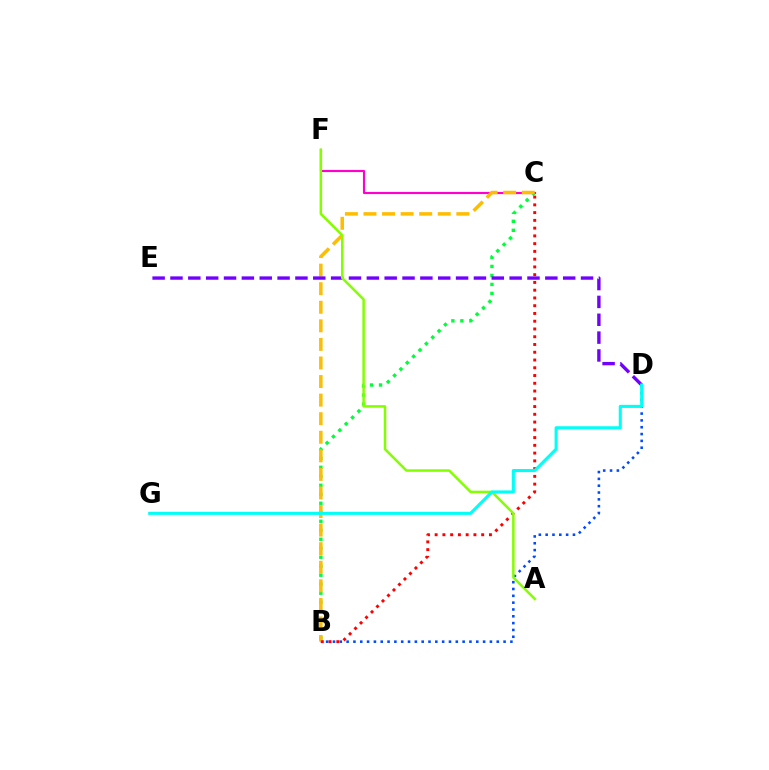{('B', 'D'): [{'color': '#004bff', 'line_style': 'dotted', 'thickness': 1.85}], ('B', 'C'): [{'color': '#00ff39', 'line_style': 'dotted', 'thickness': 2.44}, {'color': '#ffbd00', 'line_style': 'dashed', 'thickness': 2.52}, {'color': '#ff0000', 'line_style': 'dotted', 'thickness': 2.11}], ('C', 'F'): [{'color': '#ff00cf', 'line_style': 'solid', 'thickness': 1.54}], ('D', 'E'): [{'color': '#7200ff', 'line_style': 'dashed', 'thickness': 2.42}], ('A', 'F'): [{'color': '#84ff00', 'line_style': 'solid', 'thickness': 1.8}], ('D', 'G'): [{'color': '#00fff6', 'line_style': 'solid', 'thickness': 2.21}]}